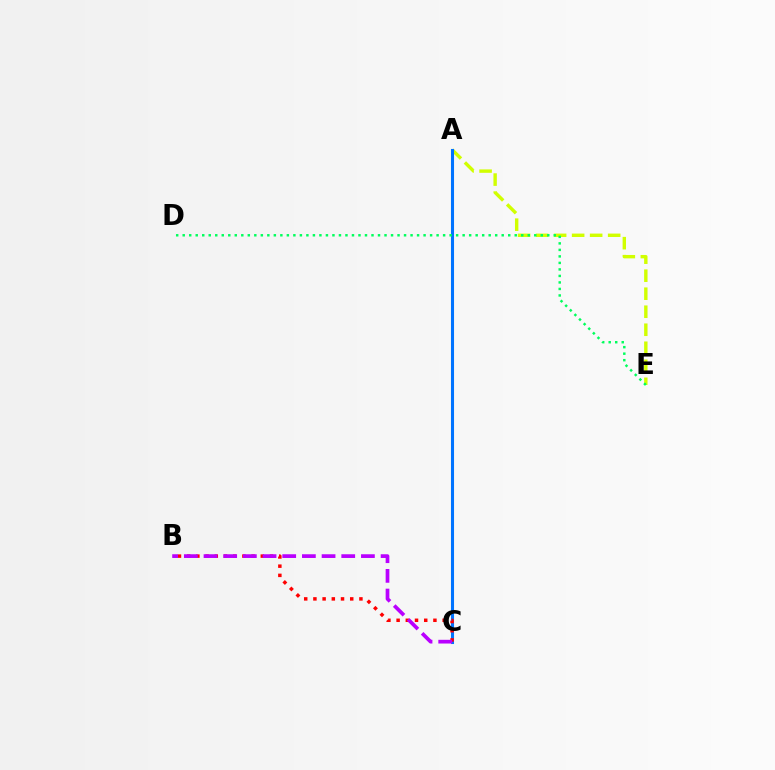{('A', 'E'): [{'color': '#d1ff00', 'line_style': 'dashed', 'thickness': 2.45}], ('A', 'C'): [{'color': '#0074ff', 'line_style': 'solid', 'thickness': 2.2}], ('B', 'C'): [{'color': '#ff0000', 'line_style': 'dotted', 'thickness': 2.5}, {'color': '#b900ff', 'line_style': 'dashed', 'thickness': 2.67}], ('D', 'E'): [{'color': '#00ff5c', 'line_style': 'dotted', 'thickness': 1.77}]}